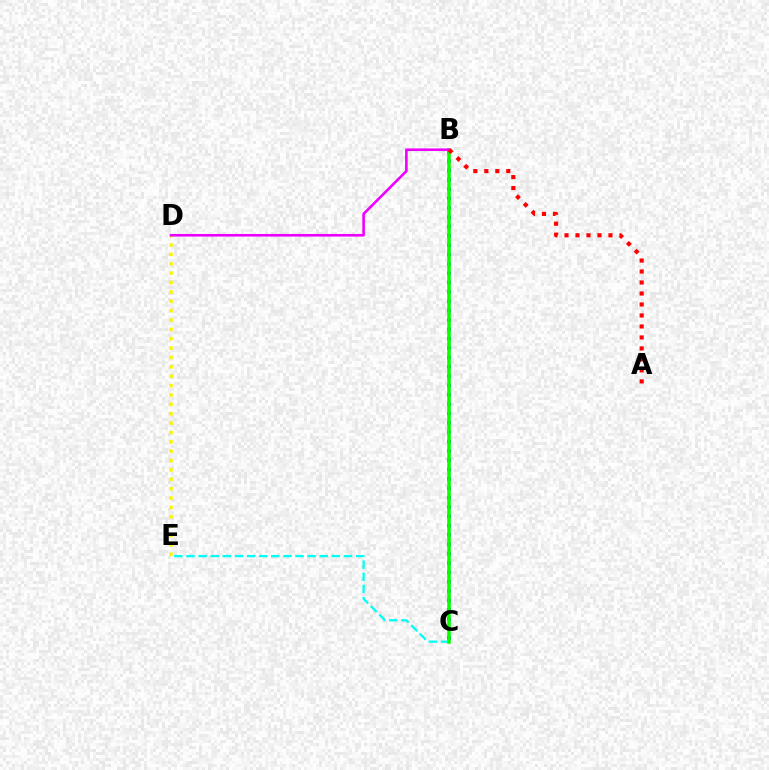{('D', 'E'): [{'color': '#fcf500', 'line_style': 'dotted', 'thickness': 2.55}], ('C', 'E'): [{'color': '#00fff6', 'line_style': 'dashed', 'thickness': 1.65}], ('B', 'C'): [{'color': '#0010ff', 'line_style': 'dotted', 'thickness': 2.54}, {'color': '#08ff00', 'line_style': 'solid', 'thickness': 2.57}], ('B', 'D'): [{'color': '#ee00ff', 'line_style': 'solid', 'thickness': 1.87}], ('A', 'B'): [{'color': '#ff0000', 'line_style': 'dotted', 'thickness': 2.98}]}